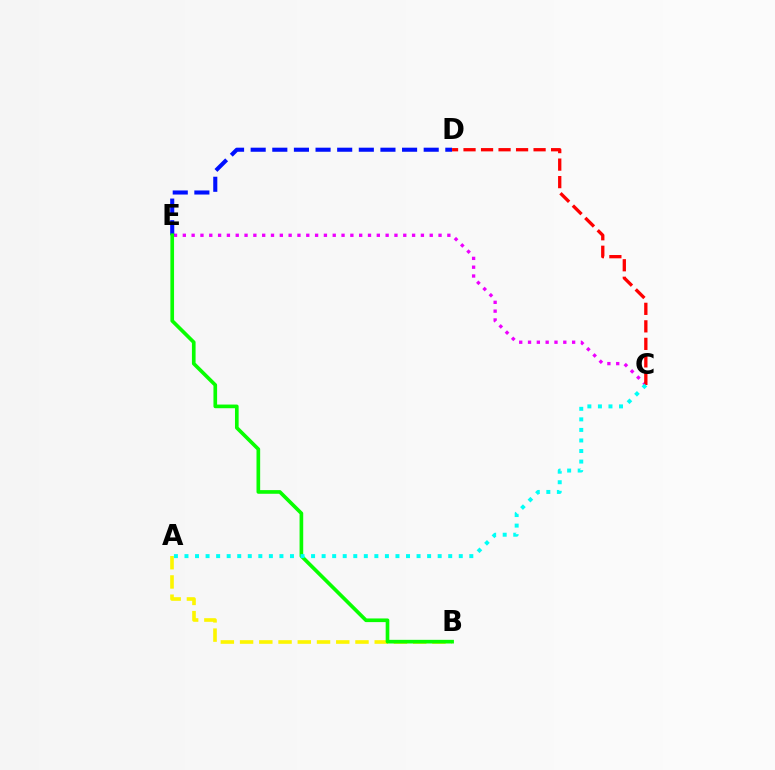{('C', 'E'): [{'color': '#ee00ff', 'line_style': 'dotted', 'thickness': 2.4}], ('D', 'E'): [{'color': '#0010ff', 'line_style': 'dashed', 'thickness': 2.94}], ('A', 'B'): [{'color': '#fcf500', 'line_style': 'dashed', 'thickness': 2.61}], ('B', 'E'): [{'color': '#08ff00', 'line_style': 'solid', 'thickness': 2.63}], ('C', 'D'): [{'color': '#ff0000', 'line_style': 'dashed', 'thickness': 2.38}], ('A', 'C'): [{'color': '#00fff6', 'line_style': 'dotted', 'thickness': 2.87}]}